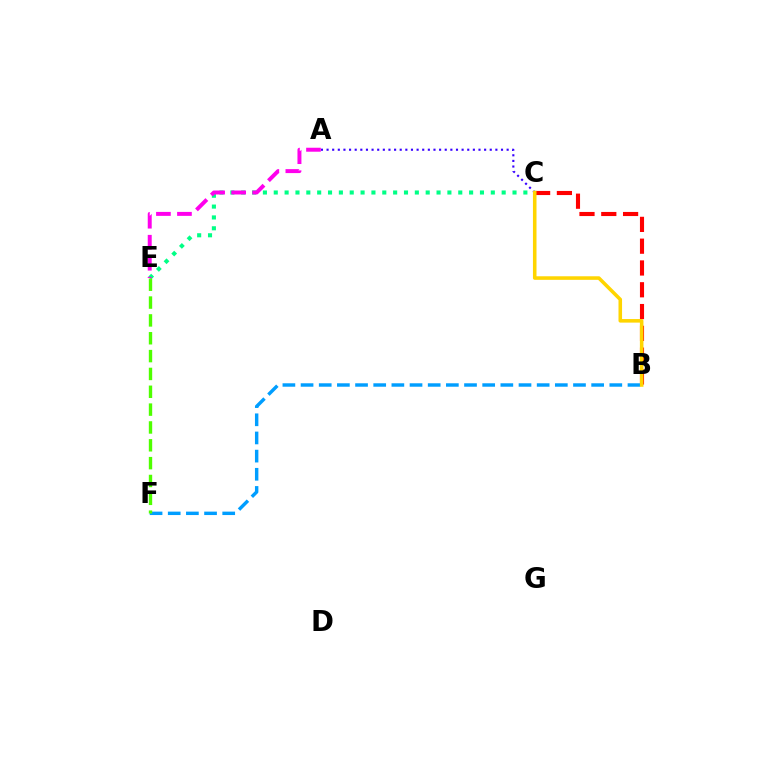{('C', 'E'): [{'color': '#00ff86', 'line_style': 'dotted', 'thickness': 2.95}], ('A', 'C'): [{'color': '#3700ff', 'line_style': 'dotted', 'thickness': 1.53}], ('B', 'C'): [{'color': '#ff0000', 'line_style': 'dashed', 'thickness': 2.96}, {'color': '#ffd500', 'line_style': 'solid', 'thickness': 2.56}], ('B', 'F'): [{'color': '#009eff', 'line_style': 'dashed', 'thickness': 2.47}], ('E', 'F'): [{'color': '#4fff00', 'line_style': 'dashed', 'thickness': 2.42}], ('A', 'E'): [{'color': '#ff00ed', 'line_style': 'dashed', 'thickness': 2.86}]}